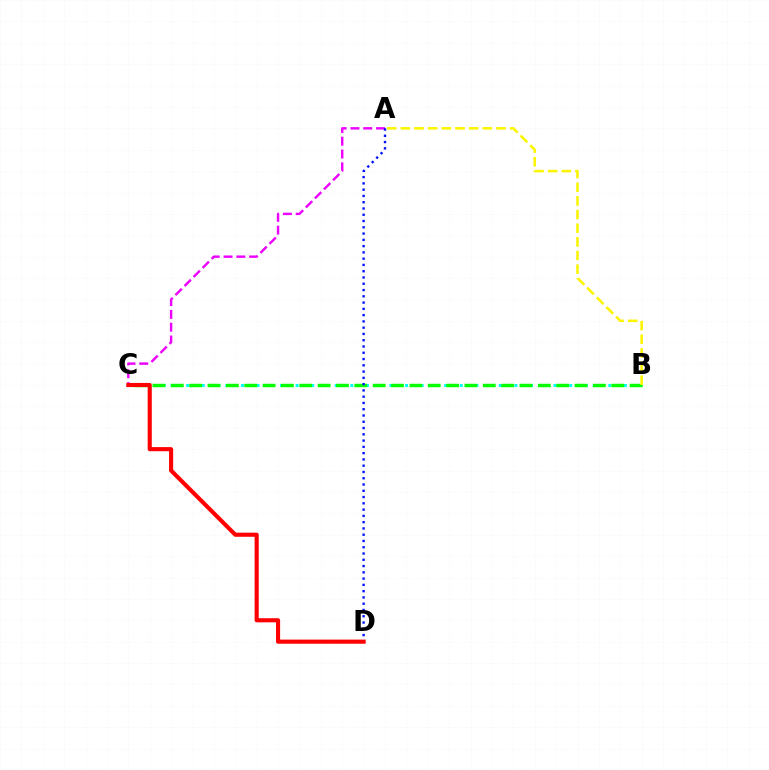{('A', 'C'): [{'color': '#ee00ff', 'line_style': 'dashed', 'thickness': 1.74}], ('B', 'C'): [{'color': '#00fff6', 'line_style': 'dotted', 'thickness': 2.12}, {'color': '#08ff00', 'line_style': 'dashed', 'thickness': 2.49}], ('A', 'B'): [{'color': '#fcf500', 'line_style': 'dashed', 'thickness': 1.85}], ('A', 'D'): [{'color': '#0010ff', 'line_style': 'dotted', 'thickness': 1.7}], ('C', 'D'): [{'color': '#ff0000', 'line_style': 'solid', 'thickness': 2.97}]}